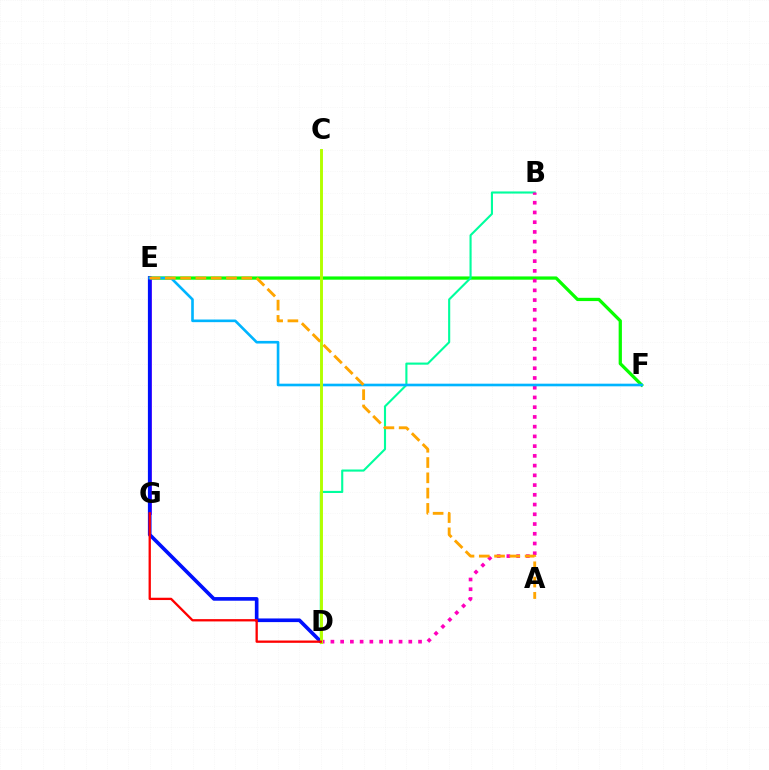{('E', 'F'): [{'color': '#08ff00', 'line_style': 'solid', 'thickness': 2.35}, {'color': '#00b5ff', 'line_style': 'solid', 'thickness': 1.9}], ('E', 'G'): [{'color': '#9b00ff', 'line_style': 'solid', 'thickness': 1.95}], ('B', 'D'): [{'color': '#00ff9d', 'line_style': 'solid', 'thickness': 1.52}, {'color': '#ff00bd', 'line_style': 'dotted', 'thickness': 2.65}], ('D', 'E'): [{'color': '#0010ff', 'line_style': 'solid', 'thickness': 2.63}], ('C', 'D'): [{'color': '#b3ff00', 'line_style': 'solid', 'thickness': 2.1}], ('D', 'G'): [{'color': '#ff0000', 'line_style': 'solid', 'thickness': 1.66}], ('A', 'E'): [{'color': '#ffa500', 'line_style': 'dashed', 'thickness': 2.08}]}